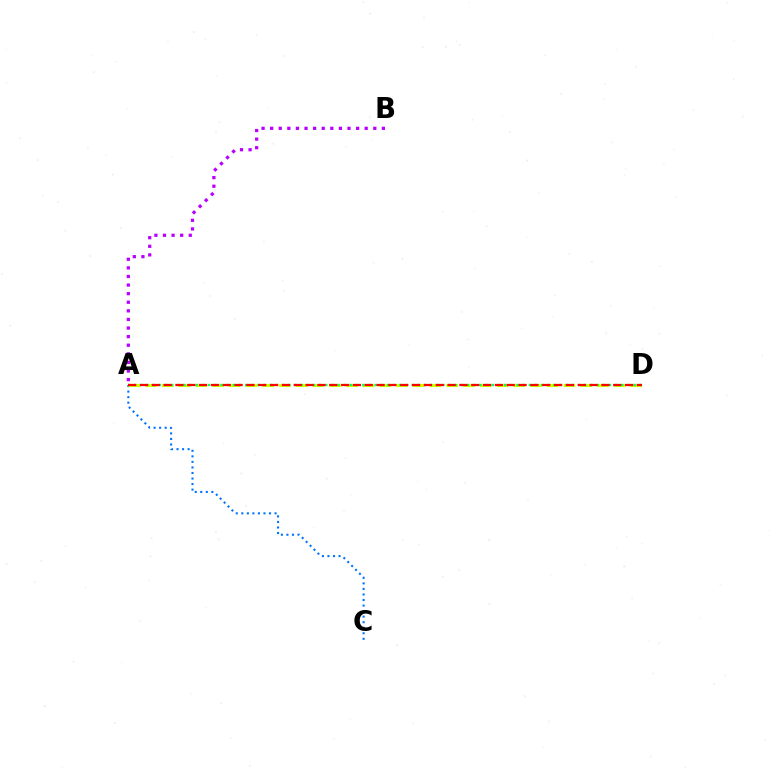{('A', 'C'): [{'color': '#0074ff', 'line_style': 'dotted', 'thickness': 1.51}], ('A', 'D'): [{'color': '#d1ff00', 'line_style': 'dashed', 'thickness': 2.27}, {'color': '#00ff5c', 'line_style': 'dotted', 'thickness': 1.68}, {'color': '#ff0000', 'line_style': 'dashed', 'thickness': 1.61}], ('A', 'B'): [{'color': '#b900ff', 'line_style': 'dotted', 'thickness': 2.33}]}